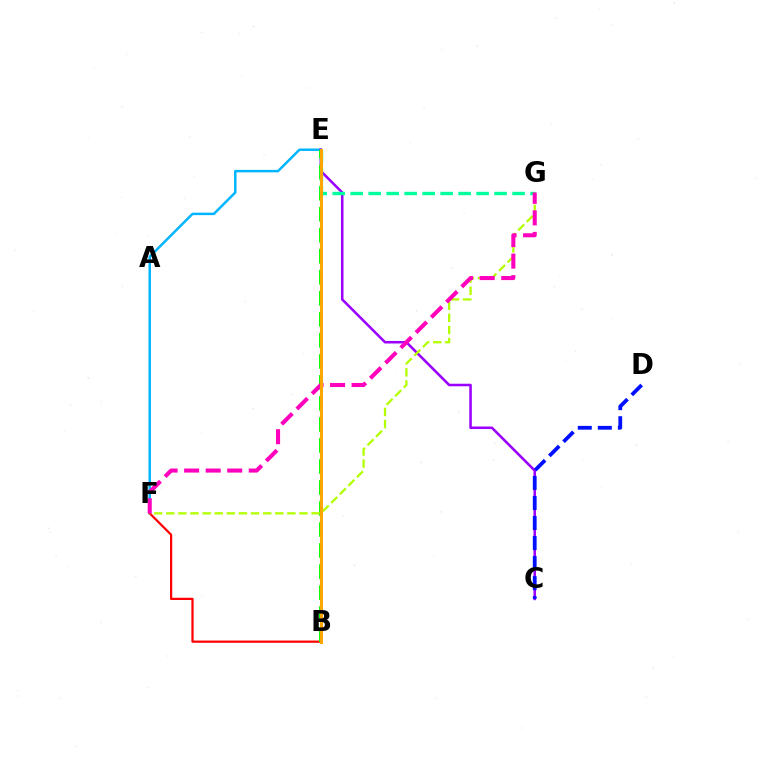{('E', 'F'): [{'color': '#00b5ff', 'line_style': 'solid', 'thickness': 1.78}], ('B', 'F'): [{'color': '#ff0000', 'line_style': 'solid', 'thickness': 1.61}], ('C', 'E'): [{'color': '#9b00ff', 'line_style': 'solid', 'thickness': 1.83}], ('B', 'E'): [{'color': '#08ff00', 'line_style': 'dashed', 'thickness': 2.86}, {'color': '#ffa500', 'line_style': 'solid', 'thickness': 2.13}], ('E', 'G'): [{'color': '#00ff9d', 'line_style': 'dashed', 'thickness': 2.44}], ('C', 'D'): [{'color': '#0010ff', 'line_style': 'dashed', 'thickness': 2.72}], ('F', 'G'): [{'color': '#b3ff00', 'line_style': 'dashed', 'thickness': 1.64}, {'color': '#ff00bd', 'line_style': 'dashed', 'thickness': 2.93}]}